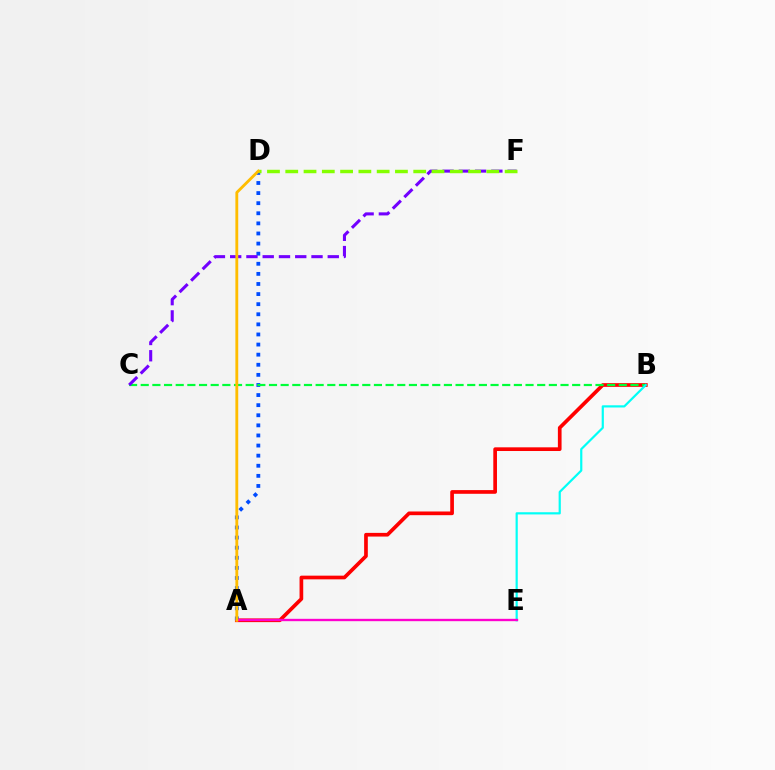{('A', 'B'): [{'color': '#ff0000', 'line_style': 'solid', 'thickness': 2.65}], ('A', 'D'): [{'color': '#004bff', 'line_style': 'dotted', 'thickness': 2.74}, {'color': '#ffbd00', 'line_style': 'solid', 'thickness': 2.05}], ('B', 'C'): [{'color': '#00ff39', 'line_style': 'dashed', 'thickness': 1.58}], ('B', 'E'): [{'color': '#00fff6', 'line_style': 'solid', 'thickness': 1.58}], ('A', 'E'): [{'color': '#ff00cf', 'line_style': 'solid', 'thickness': 1.7}], ('C', 'F'): [{'color': '#7200ff', 'line_style': 'dashed', 'thickness': 2.21}], ('D', 'F'): [{'color': '#84ff00', 'line_style': 'dashed', 'thickness': 2.48}]}